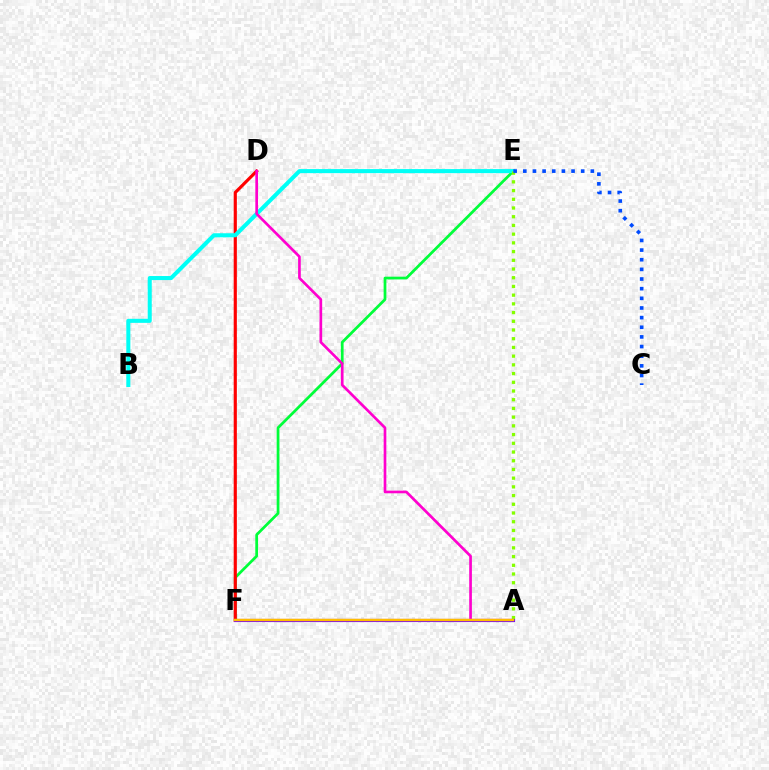{('E', 'F'): [{'color': '#00ff39', 'line_style': 'solid', 'thickness': 1.98}], ('D', 'F'): [{'color': '#ff0000', 'line_style': 'solid', 'thickness': 2.27}], ('B', 'E'): [{'color': '#00fff6', 'line_style': 'solid', 'thickness': 2.91}], ('A', 'D'): [{'color': '#ff00cf', 'line_style': 'solid', 'thickness': 1.93}], ('A', 'E'): [{'color': '#84ff00', 'line_style': 'dotted', 'thickness': 2.37}], ('C', 'E'): [{'color': '#004bff', 'line_style': 'dotted', 'thickness': 2.62}], ('A', 'F'): [{'color': '#7200ff', 'line_style': 'solid', 'thickness': 2.25}, {'color': '#ffbd00', 'line_style': 'solid', 'thickness': 1.78}]}